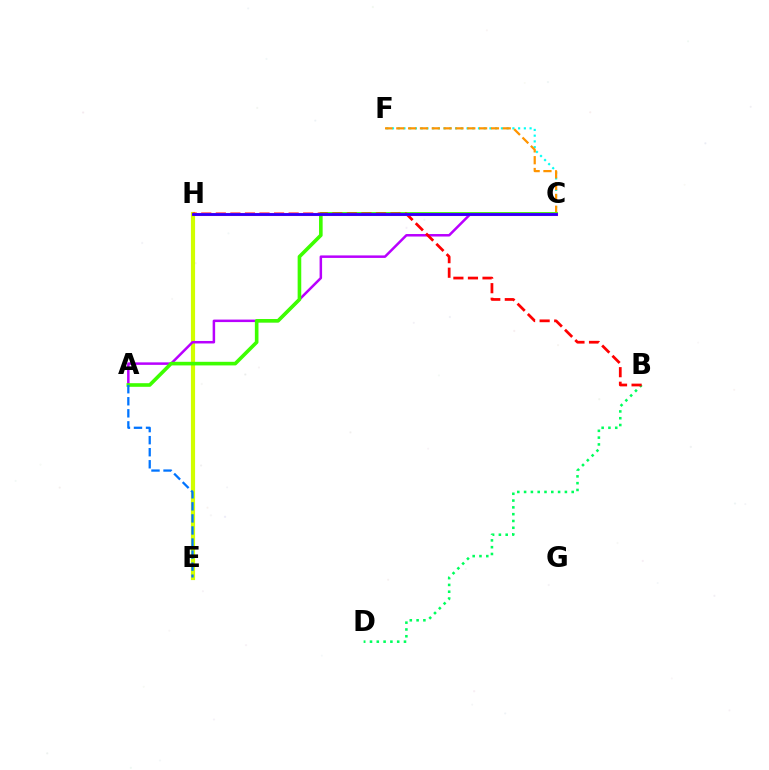{('C', 'F'): [{'color': '#00fff6', 'line_style': 'dotted', 'thickness': 1.56}, {'color': '#ff9400', 'line_style': 'dashed', 'thickness': 1.61}], ('E', 'H'): [{'color': '#d1ff00', 'line_style': 'solid', 'thickness': 3.0}], ('A', 'C'): [{'color': '#b900ff', 'line_style': 'solid', 'thickness': 1.8}, {'color': '#3dff00', 'line_style': 'solid', 'thickness': 2.6}], ('B', 'D'): [{'color': '#00ff5c', 'line_style': 'dotted', 'thickness': 1.85}], ('B', 'H'): [{'color': '#ff0000', 'line_style': 'dashed', 'thickness': 1.98}], ('C', 'H'): [{'color': '#ff00ac', 'line_style': 'solid', 'thickness': 2.21}, {'color': '#2500ff', 'line_style': 'solid', 'thickness': 1.91}], ('A', 'E'): [{'color': '#0074ff', 'line_style': 'dashed', 'thickness': 1.64}]}